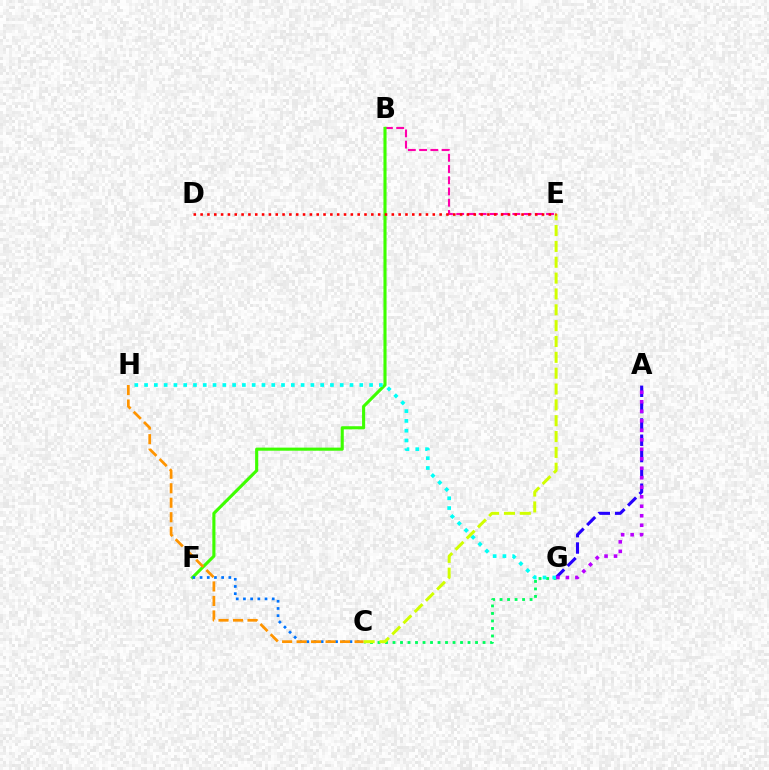{('B', 'E'): [{'color': '#ff00ac', 'line_style': 'dashed', 'thickness': 1.53}], ('C', 'G'): [{'color': '#00ff5c', 'line_style': 'dotted', 'thickness': 2.04}], ('B', 'F'): [{'color': '#3dff00', 'line_style': 'solid', 'thickness': 2.23}], ('A', 'G'): [{'color': '#2500ff', 'line_style': 'dashed', 'thickness': 2.22}, {'color': '#b900ff', 'line_style': 'dotted', 'thickness': 2.58}], ('G', 'H'): [{'color': '#00fff6', 'line_style': 'dotted', 'thickness': 2.66}], ('C', 'F'): [{'color': '#0074ff', 'line_style': 'dotted', 'thickness': 1.96}], ('C', 'H'): [{'color': '#ff9400', 'line_style': 'dashed', 'thickness': 1.97}], ('C', 'E'): [{'color': '#d1ff00', 'line_style': 'dashed', 'thickness': 2.15}], ('D', 'E'): [{'color': '#ff0000', 'line_style': 'dotted', 'thickness': 1.86}]}